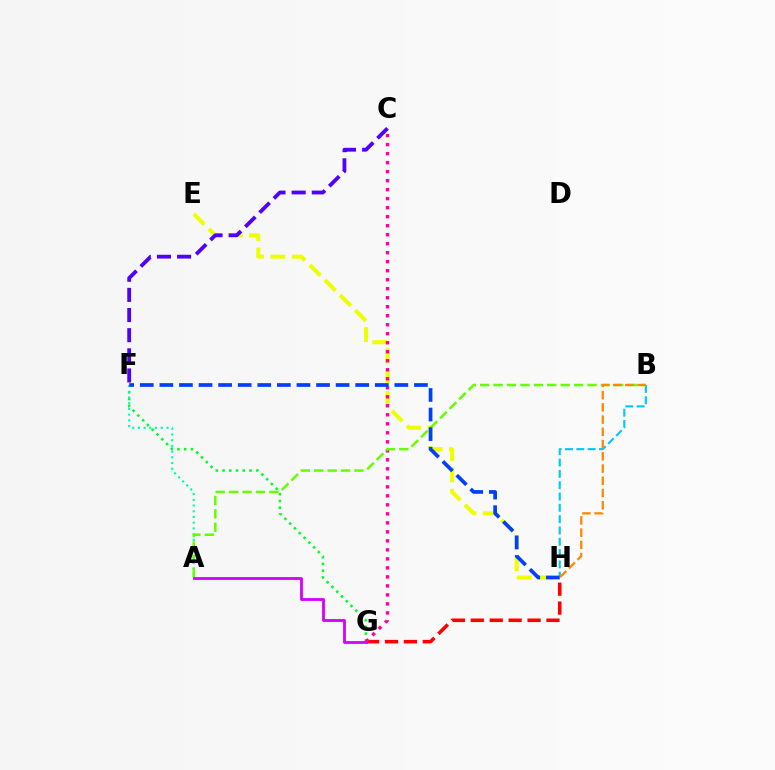{('G', 'H'): [{'color': '#ff0000', 'line_style': 'dashed', 'thickness': 2.57}], ('E', 'H'): [{'color': '#eeff00', 'line_style': 'dashed', 'thickness': 2.9}], ('F', 'G'): [{'color': '#00ff27', 'line_style': 'dotted', 'thickness': 1.83}], ('C', 'F'): [{'color': '#4f00ff', 'line_style': 'dashed', 'thickness': 2.74}], ('C', 'G'): [{'color': '#ff00a0', 'line_style': 'dotted', 'thickness': 2.45}], ('B', 'H'): [{'color': '#00c7ff', 'line_style': 'dashed', 'thickness': 1.54}, {'color': '#ff8800', 'line_style': 'dashed', 'thickness': 1.66}], ('A', 'F'): [{'color': '#00ffaf', 'line_style': 'dotted', 'thickness': 1.55}], ('A', 'B'): [{'color': '#66ff00', 'line_style': 'dashed', 'thickness': 1.82}], ('F', 'H'): [{'color': '#003fff', 'line_style': 'dashed', 'thickness': 2.66}], ('A', 'G'): [{'color': '#d600ff', 'line_style': 'solid', 'thickness': 2.02}]}